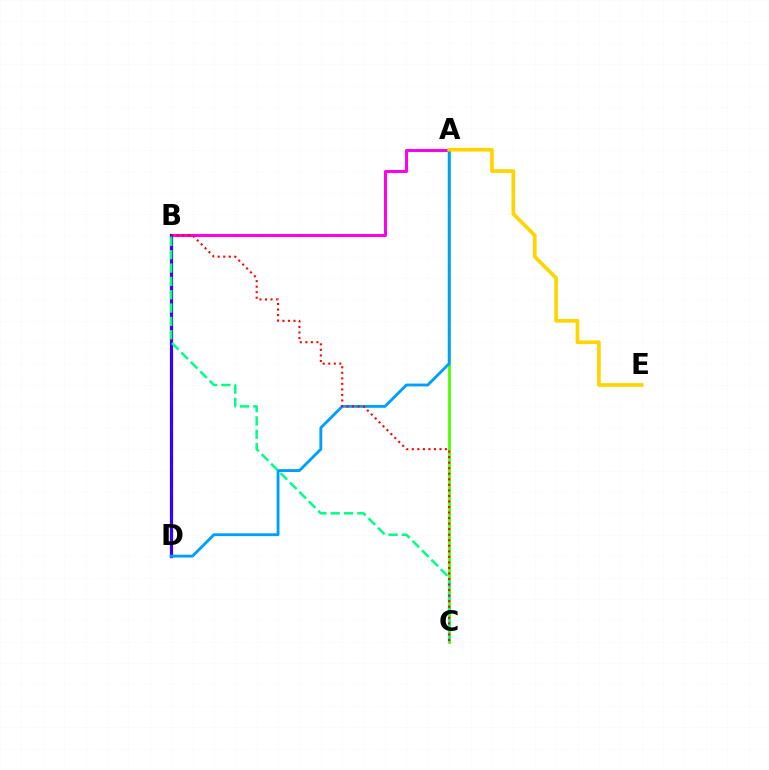{('A', 'C'): [{'color': '#4fff00', 'line_style': 'solid', 'thickness': 2.04}], ('A', 'B'): [{'color': '#ff00ed', 'line_style': 'solid', 'thickness': 2.18}], ('B', 'D'): [{'color': '#3700ff', 'line_style': 'solid', 'thickness': 2.31}], ('A', 'D'): [{'color': '#009eff', 'line_style': 'solid', 'thickness': 2.05}], ('A', 'E'): [{'color': '#ffd500', 'line_style': 'solid', 'thickness': 2.68}], ('B', 'C'): [{'color': '#00ff86', 'line_style': 'dashed', 'thickness': 1.81}, {'color': '#ff0000', 'line_style': 'dotted', 'thickness': 1.51}]}